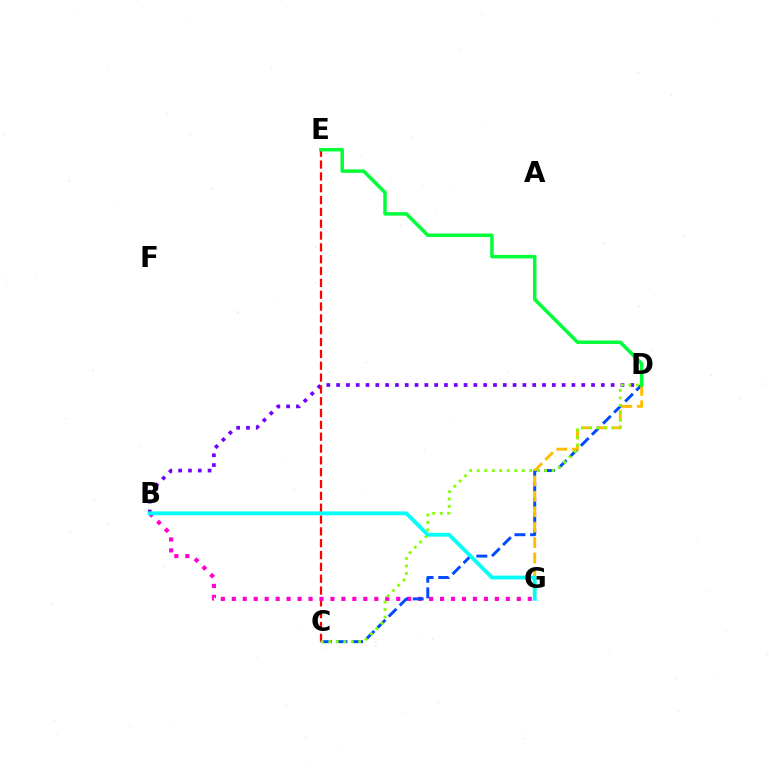{('B', 'D'): [{'color': '#7200ff', 'line_style': 'dotted', 'thickness': 2.66}], ('C', 'E'): [{'color': '#ff0000', 'line_style': 'dashed', 'thickness': 1.61}], ('B', 'G'): [{'color': '#ff00cf', 'line_style': 'dotted', 'thickness': 2.98}, {'color': '#00fff6', 'line_style': 'solid', 'thickness': 2.74}], ('C', 'D'): [{'color': '#004bff', 'line_style': 'dashed', 'thickness': 2.13}, {'color': '#84ff00', 'line_style': 'dotted', 'thickness': 2.03}], ('D', 'G'): [{'color': '#ffbd00', 'line_style': 'dashed', 'thickness': 2.09}], ('D', 'E'): [{'color': '#00ff39', 'line_style': 'solid', 'thickness': 2.5}]}